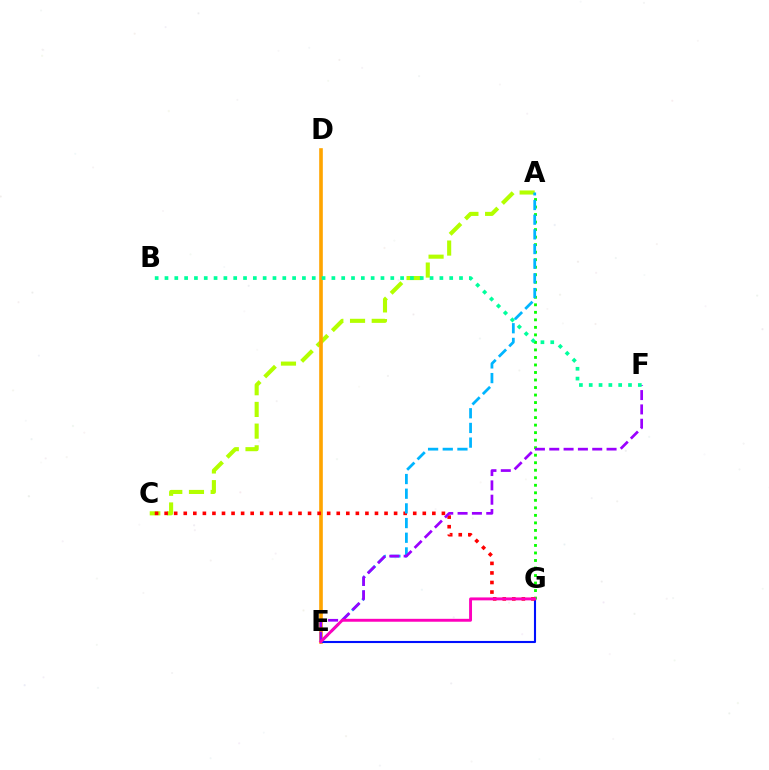{('A', 'C'): [{'color': '#b3ff00', 'line_style': 'dashed', 'thickness': 2.95}], ('A', 'G'): [{'color': '#08ff00', 'line_style': 'dotted', 'thickness': 2.04}], ('D', 'E'): [{'color': '#ffa500', 'line_style': 'solid', 'thickness': 2.61}], ('E', 'G'): [{'color': '#0010ff', 'line_style': 'solid', 'thickness': 1.51}, {'color': '#ff00bd', 'line_style': 'solid', 'thickness': 2.1}], ('C', 'G'): [{'color': '#ff0000', 'line_style': 'dotted', 'thickness': 2.6}], ('A', 'E'): [{'color': '#00b5ff', 'line_style': 'dashed', 'thickness': 1.99}], ('E', 'F'): [{'color': '#9b00ff', 'line_style': 'dashed', 'thickness': 1.95}], ('B', 'F'): [{'color': '#00ff9d', 'line_style': 'dotted', 'thickness': 2.67}]}